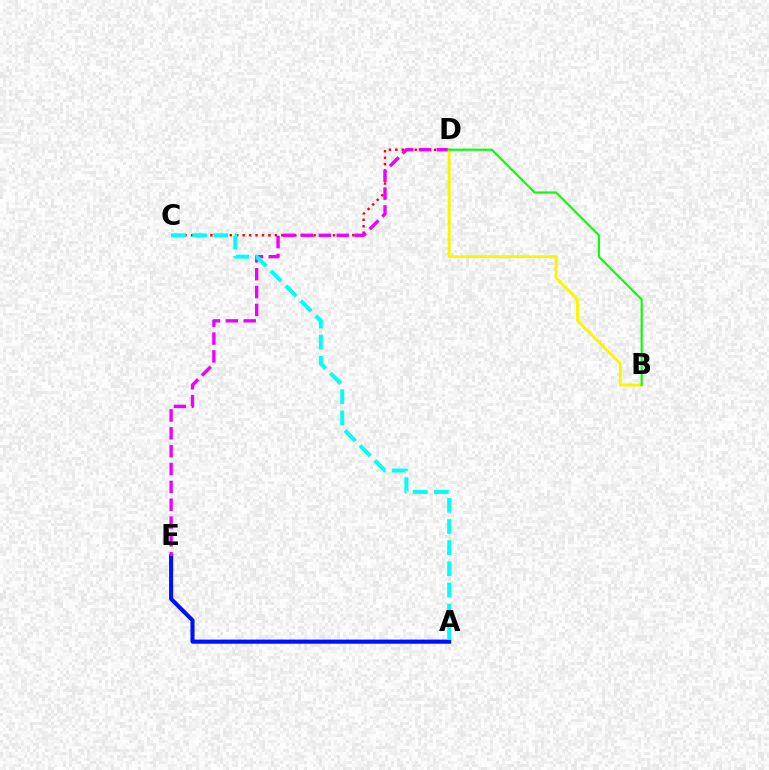{('A', 'E'): [{'color': '#0010ff', 'line_style': 'solid', 'thickness': 2.96}], ('C', 'D'): [{'color': '#ff0000', 'line_style': 'dotted', 'thickness': 1.75}], ('D', 'E'): [{'color': '#ee00ff', 'line_style': 'dashed', 'thickness': 2.43}], ('A', 'C'): [{'color': '#00fff6', 'line_style': 'dashed', 'thickness': 2.87}], ('B', 'D'): [{'color': '#fcf500', 'line_style': 'solid', 'thickness': 2.06}, {'color': '#08ff00', 'line_style': 'solid', 'thickness': 1.53}]}